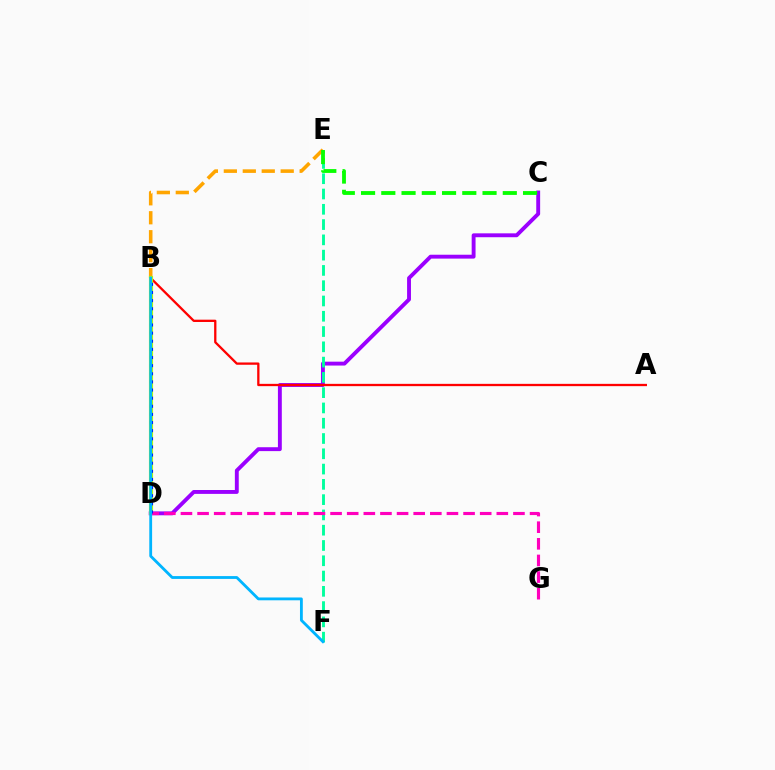{('C', 'D'): [{'color': '#9b00ff', 'line_style': 'solid', 'thickness': 2.8}], ('B', 'E'): [{'color': '#ffa500', 'line_style': 'dashed', 'thickness': 2.57}], ('E', 'F'): [{'color': '#00ff9d', 'line_style': 'dashed', 'thickness': 2.08}], ('A', 'B'): [{'color': '#ff0000', 'line_style': 'solid', 'thickness': 1.65}], ('B', 'D'): [{'color': '#b3ff00', 'line_style': 'solid', 'thickness': 2.99}, {'color': '#0010ff', 'line_style': 'dotted', 'thickness': 2.21}], ('D', 'G'): [{'color': '#ff00bd', 'line_style': 'dashed', 'thickness': 2.26}], ('C', 'E'): [{'color': '#08ff00', 'line_style': 'dashed', 'thickness': 2.75}], ('B', 'F'): [{'color': '#00b5ff', 'line_style': 'solid', 'thickness': 2.03}]}